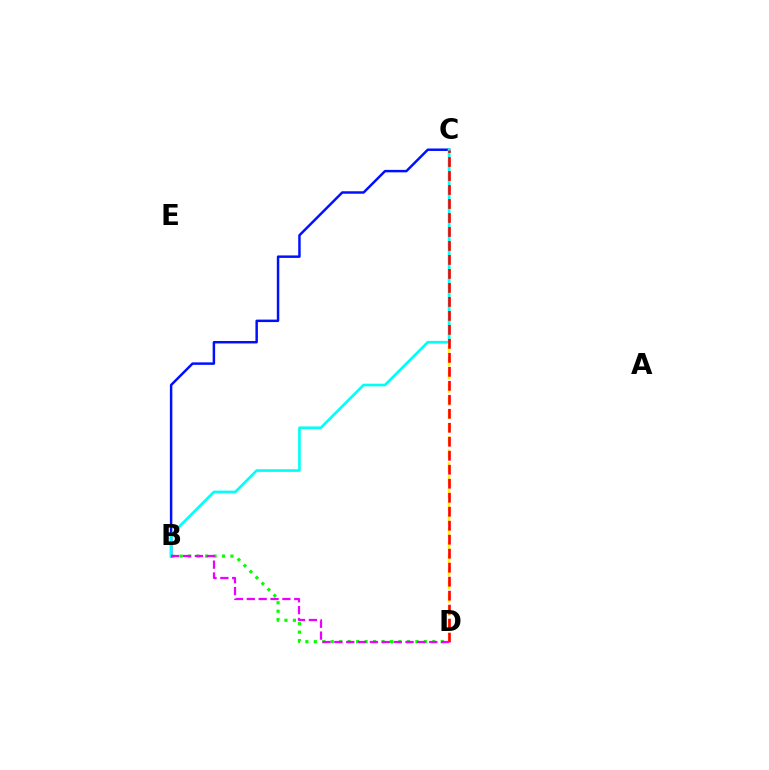{('B', 'D'): [{'color': '#08ff00', 'line_style': 'dotted', 'thickness': 2.3}, {'color': '#ee00ff', 'line_style': 'dashed', 'thickness': 1.61}], ('B', 'C'): [{'color': '#0010ff', 'line_style': 'solid', 'thickness': 1.78}, {'color': '#00fff6', 'line_style': 'solid', 'thickness': 1.9}], ('C', 'D'): [{'color': '#fcf500', 'line_style': 'dashed', 'thickness': 1.78}, {'color': '#ff0000', 'line_style': 'dashed', 'thickness': 1.9}]}